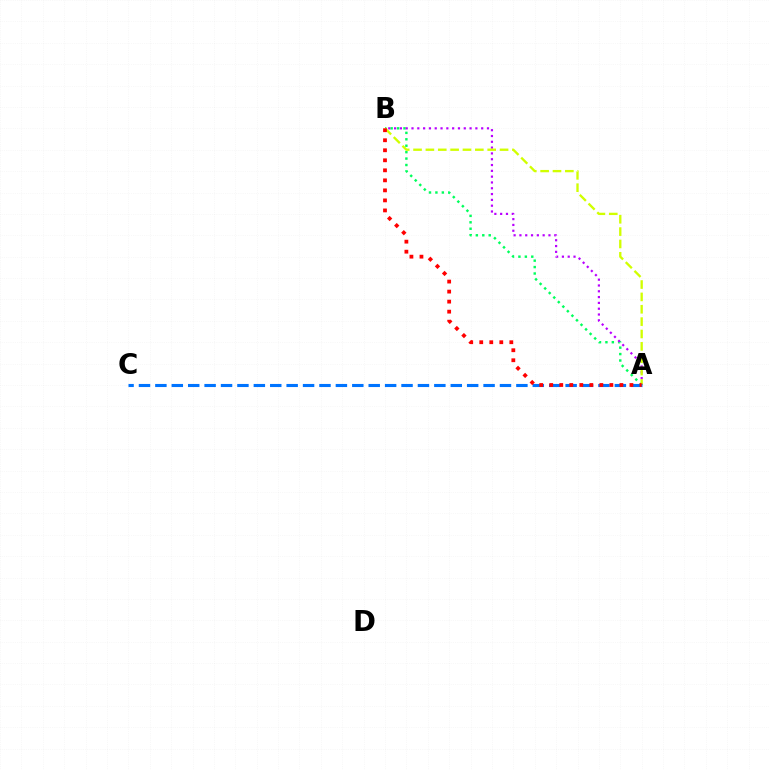{('A', 'B'): [{'color': '#00ff5c', 'line_style': 'dotted', 'thickness': 1.75}, {'color': '#b900ff', 'line_style': 'dotted', 'thickness': 1.58}, {'color': '#d1ff00', 'line_style': 'dashed', 'thickness': 1.68}, {'color': '#ff0000', 'line_style': 'dotted', 'thickness': 2.72}], ('A', 'C'): [{'color': '#0074ff', 'line_style': 'dashed', 'thickness': 2.23}]}